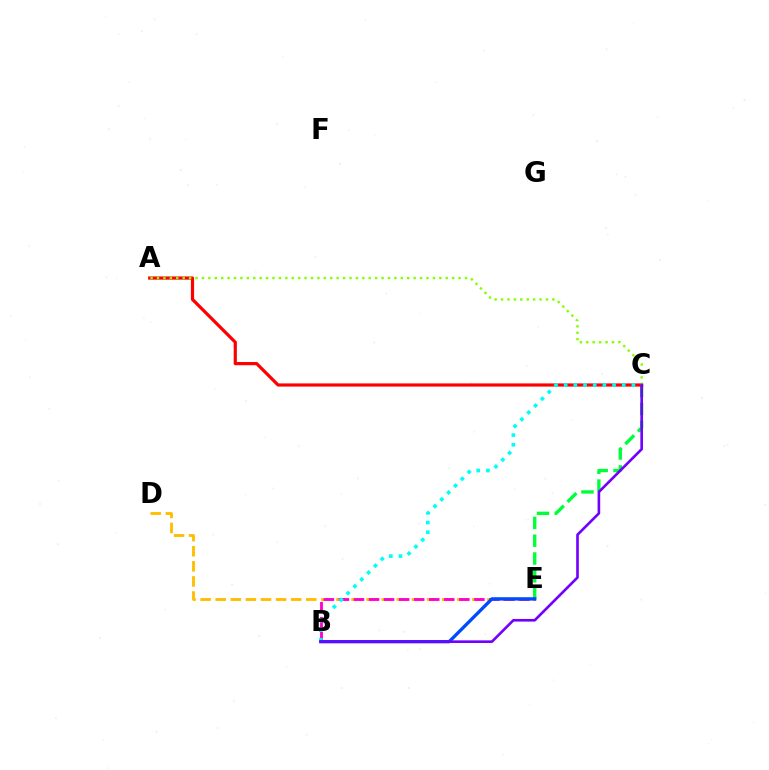{('C', 'E'): [{'color': '#00ff39', 'line_style': 'dashed', 'thickness': 2.42}], ('A', 'C'): [{'color': '#ff0000', 'line_style': 'solid', 'thickness': 2.3}, {'color': '#84ff00', 'line_style': 'dotted', 'thickness': 1.74}], ('D', 'E'): [{'color': '#ffbd00', 'line_style': 'dashed', 'thickness': 2.05}], ('B', 'E'): [{'color': '#ff00cf', 'line_style': 'dashed', 'thickness': 2.04}, {'color': '#004bff', 'line_style': 'solid', 'thickness': 2.4}], ('B', 'C'): [{'color': '#00fff6', 'line_style': 'dotted', 'thickness': 2.63}, {'color': '#7200ff', 'line_style': 'solid', 'thickness': 1.89}]}